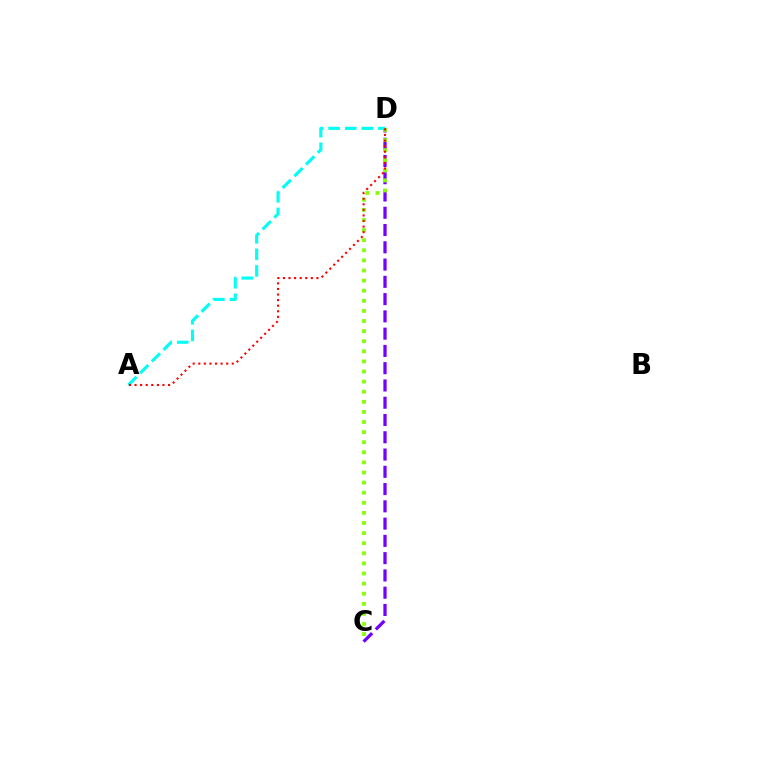{('C', 'D'): [{'color': '#7200ff', 'line_style': 'dashed', 'thickness': 2.35}, {'color': '#84ff00', 'line_style': 'dotted', 'thickness': 2.74}], ('A', 'D'): [{'color': '#00fff6', 'line_style': 'dashed', 'thickness': 2.25}, {'color': '#ff0000', 'line_style': 'dotted', 'thickness': 1.52}]}